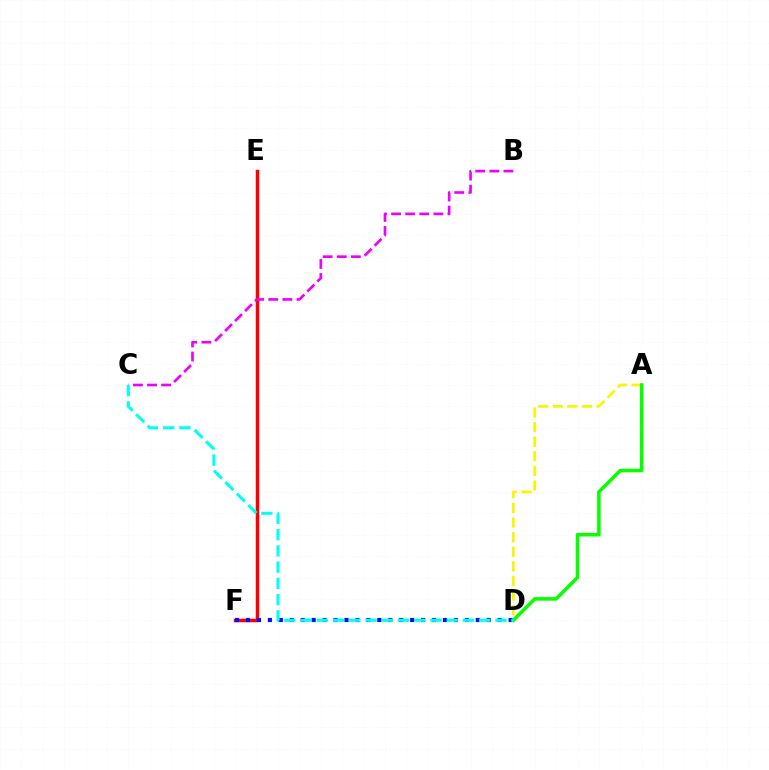{('E', 'F'): [{'color': '#ff0000', 'line_style': 'solid', 'thickness': 2.51}], ('B', 'C'): [{'color': '#ee00ff', 'line_style': 'dashed', 'thickness': 1.92}], ('D', 'F'): [{'color': '#0010ff', 'line_style': 'dotted', 'thickness': 2.97}], ('A', 'D'): [{'color': '#fcf500', 'line_style': 'dashed', 'thickness': 1.98}, {'color': '#08ff00', 'line_style': 'solid', 'thickness': 2.55}], ('C', 'D'): [{'color': '#00fff6', 'line_style': 'dashed', 'thickness': 2.21}]}